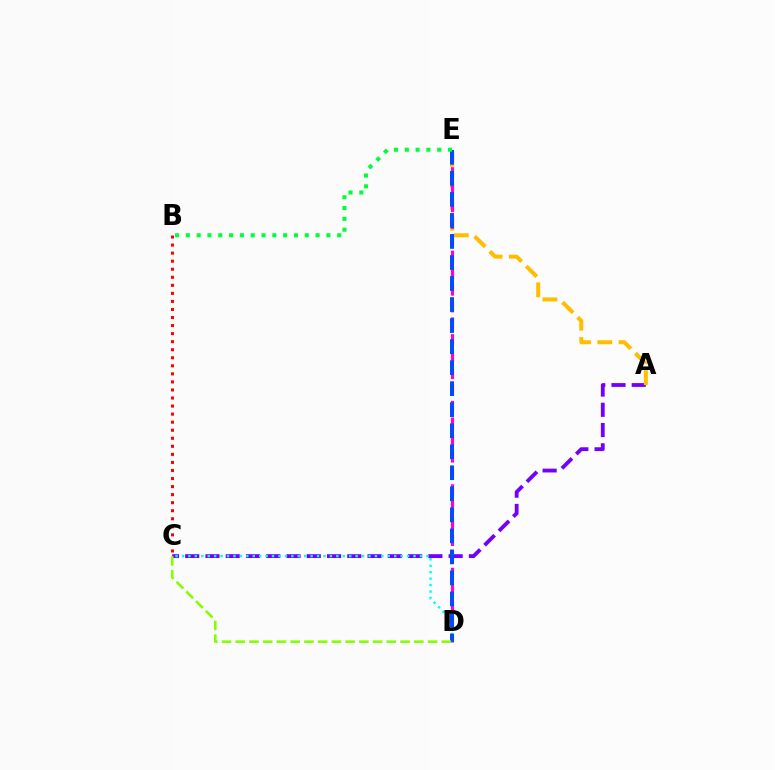{('A', 'C'): [{'color': '#7200ff', 'line_style': 'dashed', 'thickness': 2.75}], ('A', 'E'): [{'color': '#ffbd00', 'line_style': 'dashed', 'thickness': 2.89}], ('D', 'E'): [{'color': '#ff00cf', 'line_style': 'dashed', 'thickness': 2.27}, {'color': '#004bff', 'line_style': 'dashed', 'thickness': 2.86}], ('C', 'D'): [{'color': '#00fff6', 'line_style': 'dotted', 'thickness': 1.75}, {'color': '#84ff00', 'line_style': 'dashed', 'thickness': 1.87}], ('B', 'E'): [{'color': '#00ff39', 'line_style': 'dotted', 'thickness': 2.94}], ('B', 'C'): [{'color': '#ff0000', 'line_style': 'dotted', 'thickness': 2.19}]}